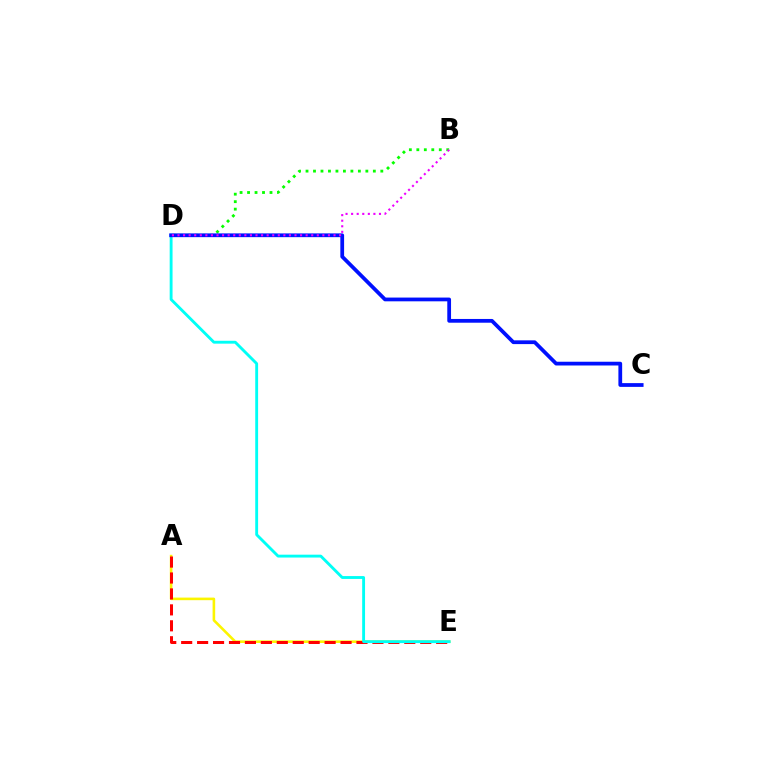{('A', 'E'): [{'color': '#fcf500', 'line_style': 'solid', 'thickness': 1.87}, {'color': '#ff0000', 'line_style': 'dashed', 'thickness': 2.17}], ('B', 'D'): [{'color': '#08ff00', 'line_style': 'dotted', 'thickness': 2.03}, {'color': '#ee00ff', 'line_style': 'dotted', 'thickness': 1.51}], ('D', 'E'): [{'color': '#00fff6', 'line_style': 'solid', 'thickness': 2.07}], ('C', 'D'): [{'color': '#0010ff', 'line_style': 'solid', 'thickness': 2.7}]}